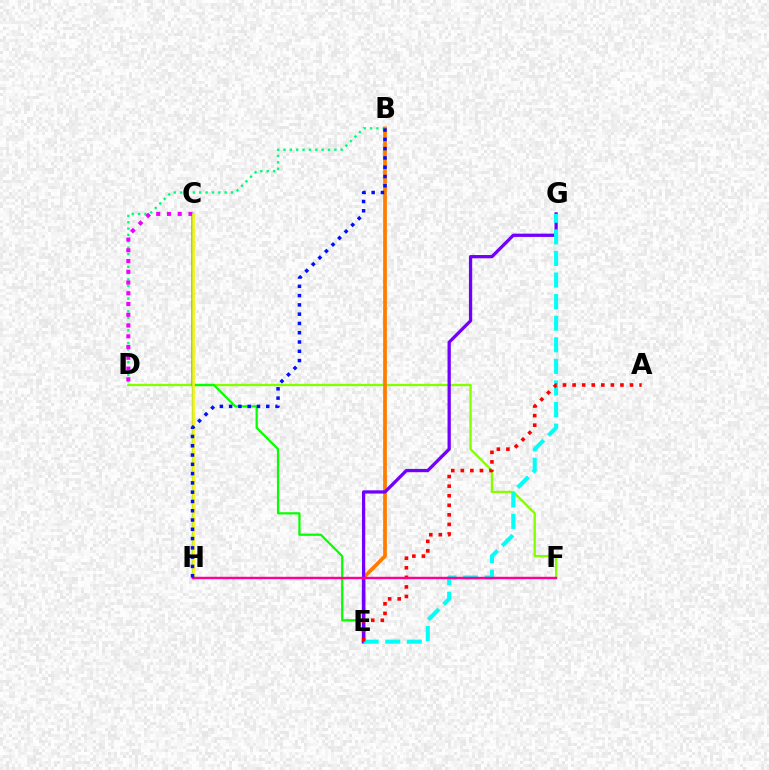{('D', 'F'): [{'color': '#84ff00', 'line_style': 'solid', 'thickness': 1.69}], ('C', 'E'): [{'color': '#08ff00', 'line_style': 'solid', 'thickness': 1.62}], ('B', 'D'): [{'color': '#00ff74', 'line_style': 'dotted', 'thickness': 1.73}], ('B', 'E'): [{'color': '#ff7c00', 'line_style': 'solid', 'thickness': 2.69}], ('E', 'G'): [{'color': '#7200ff', 'line_style': 'solid', 'thickness': 2.35}, {'color': '#00fff6', 'line_style': 'dashed', 'thickness': 2.93}], ('A', 'E'): [{'color': '#ff0000', 'line_style': 'dotted', 'thickness': 2.6}], ('C', 'H'): [{'color': '#008cff', 'line_style': 'solid', 'thickness': 1.59}, {'color': '#fcf500', 'line_style': 'solid', 'thickness': 1.91}], ('C', 'D'): [{'color': '#ee00ff', 'line_style': 'dotted', 'thickness': 2.92}], ('F', 'H'): [{'color': '#ff0094', 'line_style': 'solid', 'thickness': 1.76}], ('B', 'H'): [{'color': '#0010ff', 'line_style': 'dotted', 'thickness': 2.52}]}